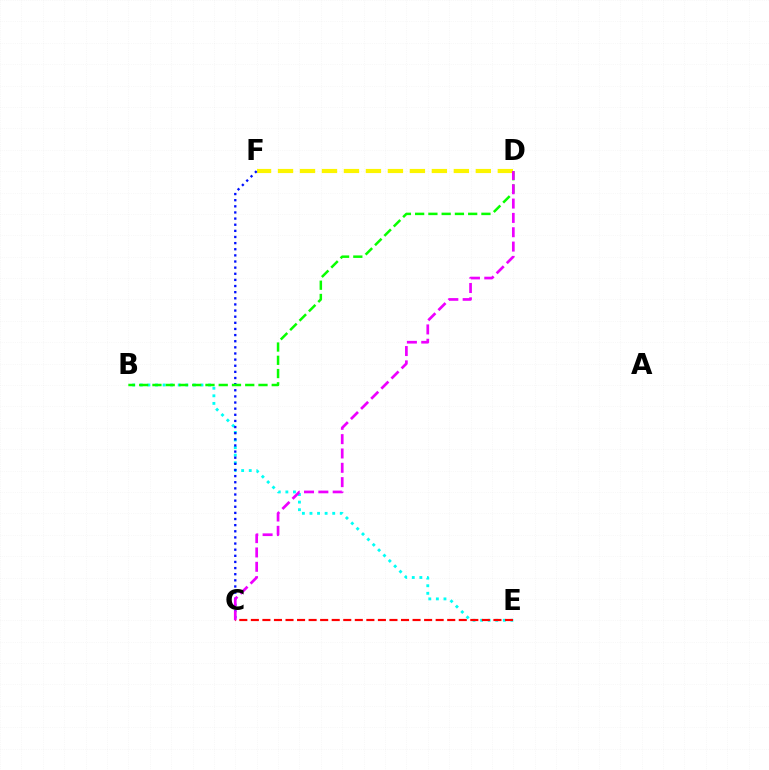{('B', 'E'): [{'color': '#00fff6', 'line_style': 'dotted', 'thickness': 2.06}], ('D', 'F'): [{'color': '#fcf500', 'line_style': 'dashed', 'thickness': 2.99}], ('C', 'F'): [{'color': '#0010ff', 'line_style': 'dotted', 'thickness': 1.67}], ('C', 'E'): [{'color': '#ff0000', 'line_style': 'dashed', 'thickness': 1.57}], ('B', 'D'): [{'color': '#08ff00', 'line_style': 'dashed', 'thickness': 1.8}], ('C', 'D'): [{'color': '#ee00ff', 'line_style': 'dashed', 'thickness': 1.95}]}